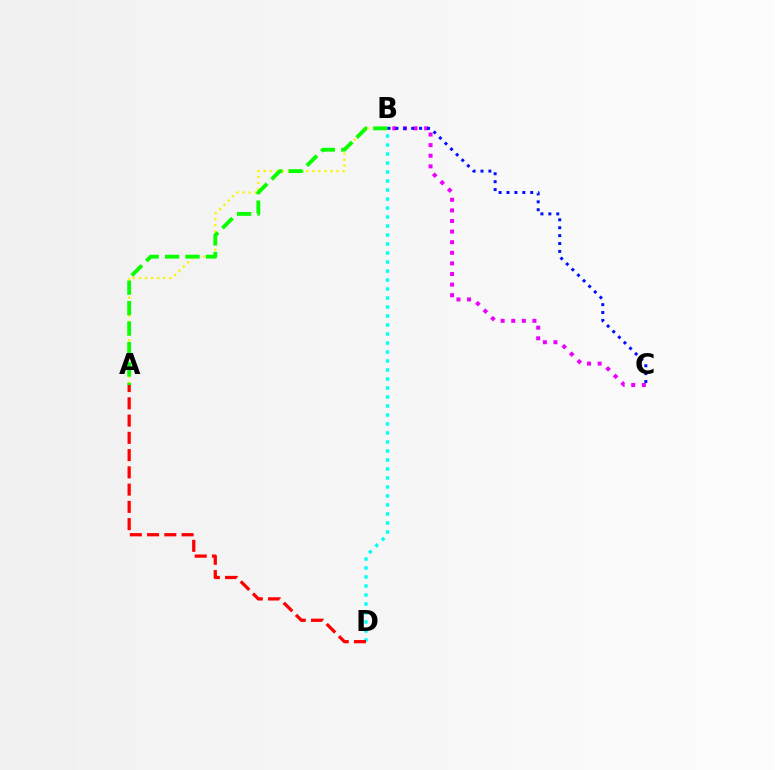{('A', 'B'): [{'color': '#fcf500', 'line_style': 'dotted', 'thickness': 1.65}, {'color': '#08ff00', 'line_style': 'dashed', 'thickness': 2.78}], ('B', 'D'): [{'color': '#00fff6', 'line_style': 'dotted', 'thickness': 2.44}], ('B', 'C'): [{'color': '#ee00ff', 'line_style': 'dotted', 'thickness': 2.88}, {'color': '#0010ff', 'line_style': 'dotted', 'thickness': 2.15}], ('A', 'D'): [{'color': '#ff0000', 'line_style': 'dashed', 'thickness': 2.34}]}